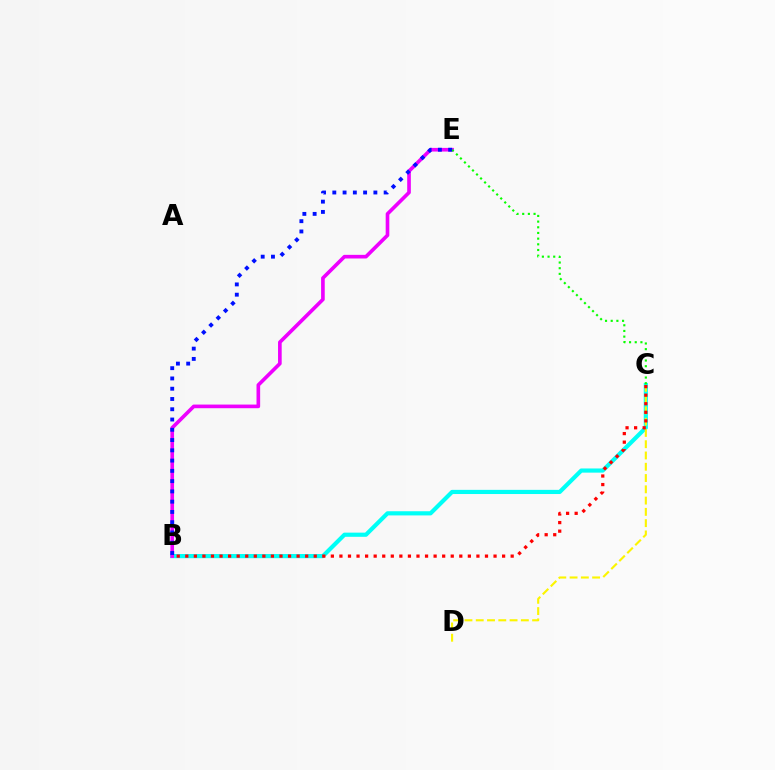{('B', 'C'): [{'color': '#00fff6', 'line_style': 'solid', 'thickness': 3.0}, {'color': '#ff0000', 'line_style': 'dotted', 'thickness': 2.33}], ('C', 'D'): [{'color': '#fcf500', 'line_style': 'dashed', 'thickness': 1.53}], ('B', 'E'): [{'color': '#ee00ff', 'line_style': 'solid', 'thickness': 2.62}, {'color': '#0010ff', 'line_style': 'dotted', 'thickness': 2.79}], ('C', 'E'): [{'color': '#08ff00', 'line_style': 'dotted', 'thickness': 1.54}]}